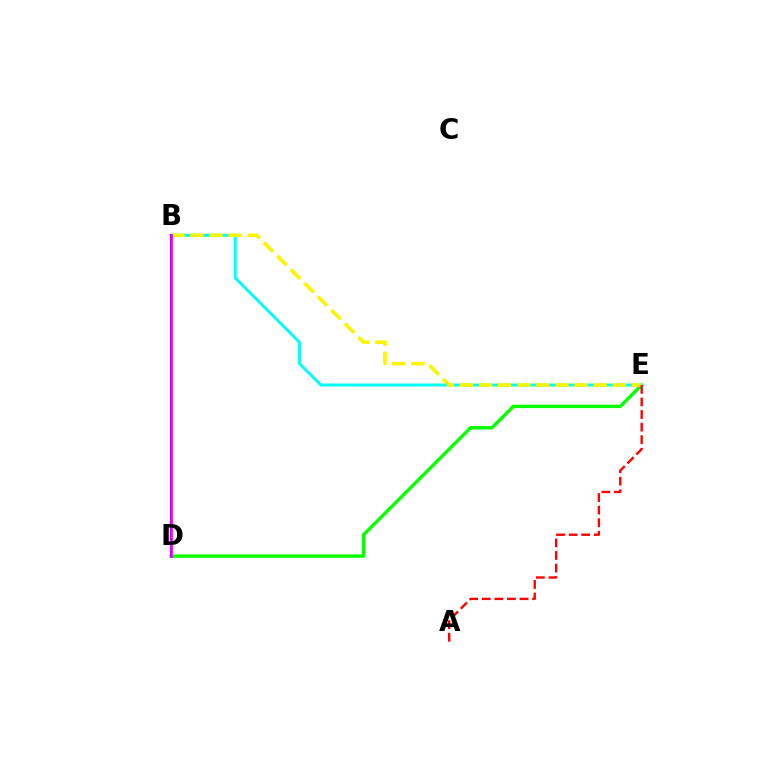{('D', 'E'): [{'color': '#08ff00', 'line_style': 'solid', 'thickness': 2.44}], ('B', 'E'): [{'color': '#00fff6', 'line_style': 'solid', 'thickness': 2.1}, {'color': '#fcf500', 'line_style': 'dashed', 'thickness': 2.6}], ('B', 'D'): [{'color': '#0010ff', 'line_style': 'solid', 'thickness': 1.53}, {'color': '#ee00ff', 'line_style': 'solid', 'thickness': 1.91}], ('A', 'E'): [{'color': '#ff0000', 'line_style': 'dashed', 'thickness': 1.71}]}